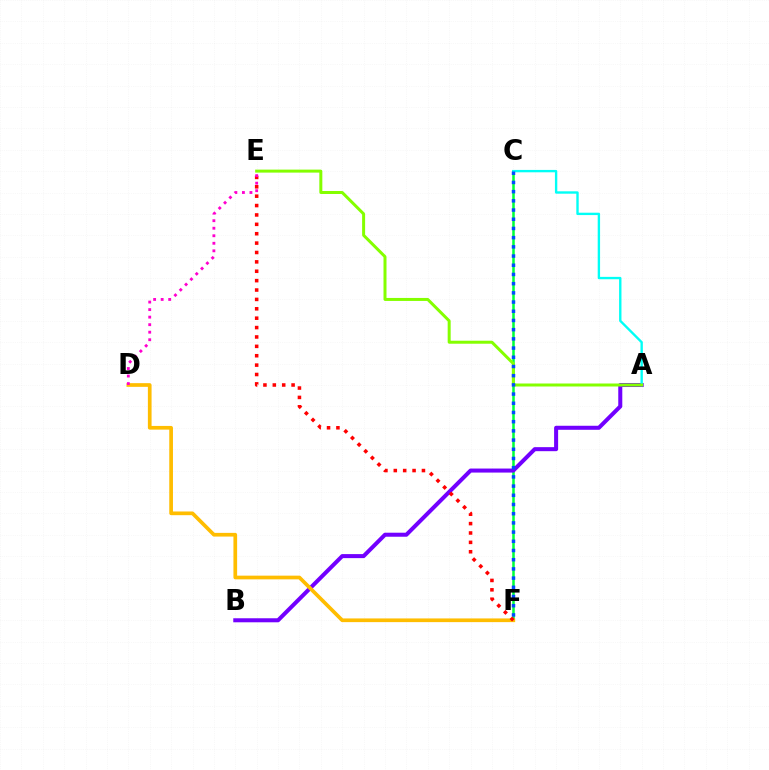{('C', 'F'): [{'color': '#00ff39', 'line_style': 'solid', 'thickness': 1.82}, {'color': '#004bff', 'line_style': 'dotted', 'thickness': 2.5}], ('A', 'B'): [{'color': '#7200ff', 'line_style': 'solid', 'thickness': 2.9}], ('A', 'C'): [{'color': '#00fff6', 'line_style': 'solid', 'thickness': 1.71}], ('A', 'E'): [{'color': '#84ff00', 'line_style': 'solid', 'thickness': 2.16}], ('D', 'F'): [{'color': '#ffbd00', 'line_style': 'solid', 'thickness': 2.66}], ('E', 'F'): [{'color': '#ff0000', 'line_style': 'dotted', 'thickness': 2.55}], ('D', 'E'): [{'color': '#ff00cf', 'line_style': 'dotted', 'thickness': 2.05}]}